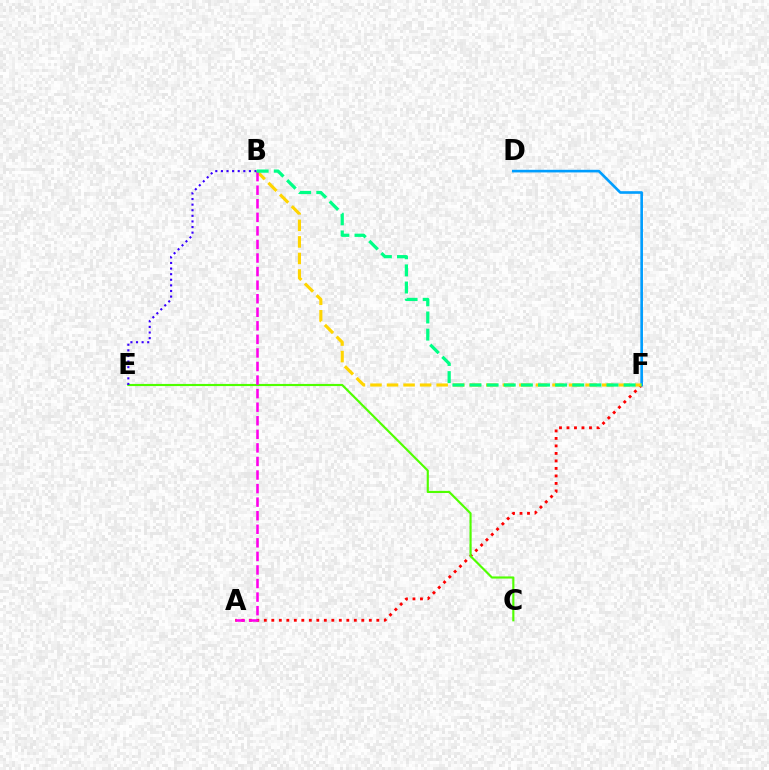{('A', 'F'): [{'color': '#ff0000', 'line_style': 'dotted', 'thickness': 2.04}], ('D', 'F'): [{'color': '#009eff', 'line_style': 'solid', 'thickness': 1.89}], ('B', 'F'): [{'color': '#ffd500', 'line_style': 'dashed', 'thickness': 2.25}, {'color': '#00ff86', 'line_style': 'dashed', 'thickness': 2.33}], ('C', 'E'): [{'color': '#4fff00', 'line_style': 'solid', 'thickness': 1.54}], ('A', 'B'): [{'color': '#ff00ed', 'line_style': 'dashed', 'thickness': 1.84}], ('B', 'E'): [{'color': '#3700ff', 'line_style': 'dotted', 'thickness': 1.52}]}